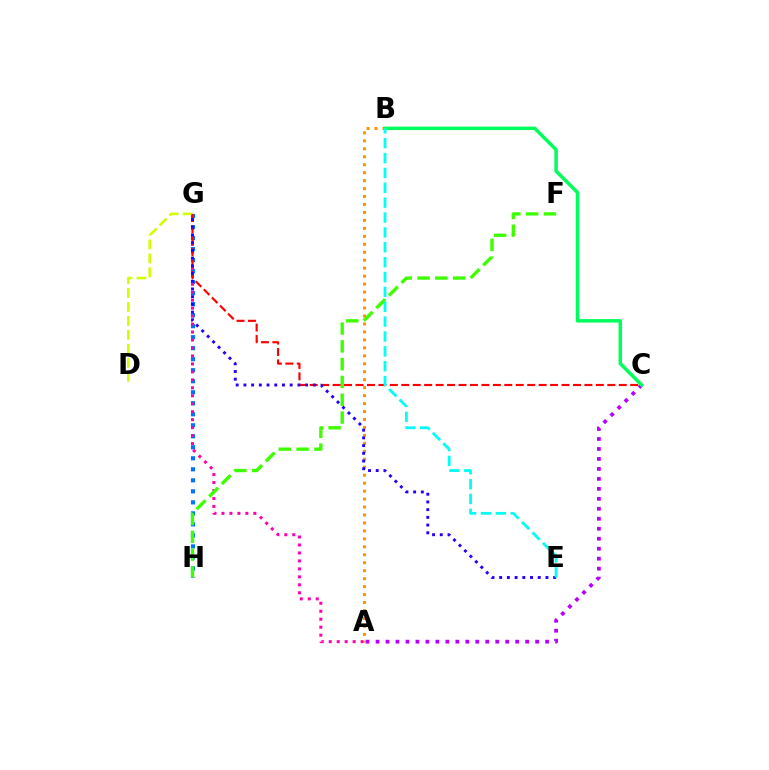{('G', 'H'): [{'color': '#0074ff', 'line_style': 'dotted', 'thickness': 2.99}], ('A', 'G'): [{'color': '#ff00ac', 'line_style': 'dotted', 'thickness': 2.16}], ('F', 'H'): [{'color': '#3dff00', 'line_style': 'dashed', 'thickness': 2.42}], ('D', 'G'): [{'color': '#d1ff00', 'line_style': 'dashed', 'thickness': 1.9}], ('A', 'C'): [{'color': '#b900ff', 'line_style': 'dotted', 'thickness': 2.71}], ('C', 'G'): [{'color': '#ff0000', 'line_style': 'dashed', 'thickness': 1.55}], ('A', 'B'): [{'color': '#ff9400', 'line_style': 'dotted', 'thickness': 2.16}], ('B', 'C'): [{'color': '#00ff5c', 'line_style': 'solid', 'thickness': 2.5}], ('E', 'G'): [{'color': '#2500ff', 'line_style': 'dotted', 'thickness': 2.1}], ('B', 'E'): [{'color': '#00fff6', 'line_style': 'dashed', 'thickness': 2.02}]}